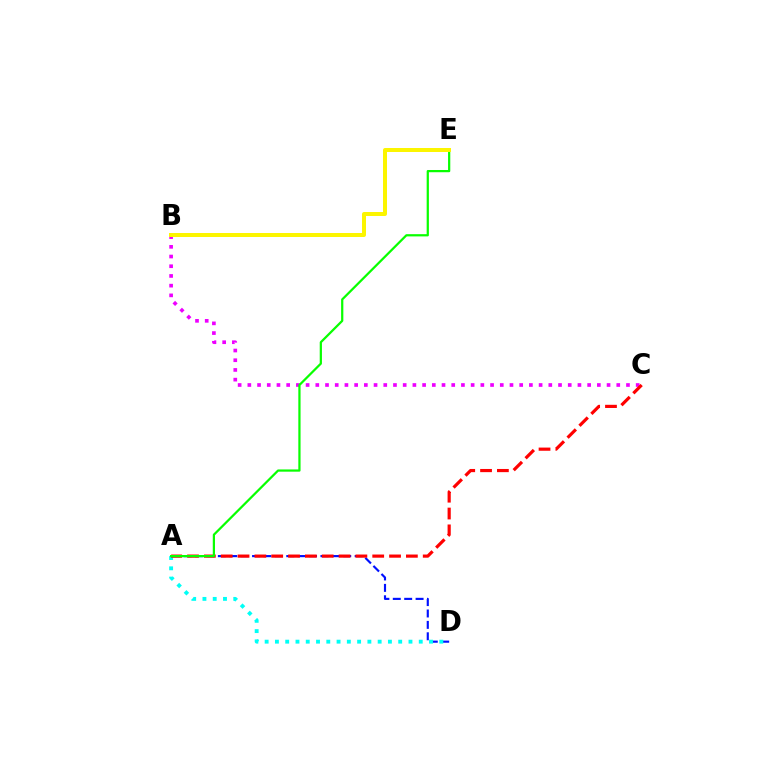{('A', 'D'): [{'color': '#0010ff', 'line_style': 'dashed', 'thickness': 1.55}, {'color': '#00fff6', 'line_style': 'dotted', 'thickness': 2.79}], ('B', 'C'): [{'color': '#ee00ff', 'line_style': 'dotted', 'thickness': 2.64}], ('A', 'C'): [{'color': '#ff0000', 'line_style': 'dashed', 'thickness': 2.29}], ('A', 'E'): [{'color': '#08ff00', 'line_style': 'solid', 'thickness': 1.61}], ('B', 'E'): [{'color': '#fcf500', 'line_style': 'solid', 'thickness': 2.88}]}